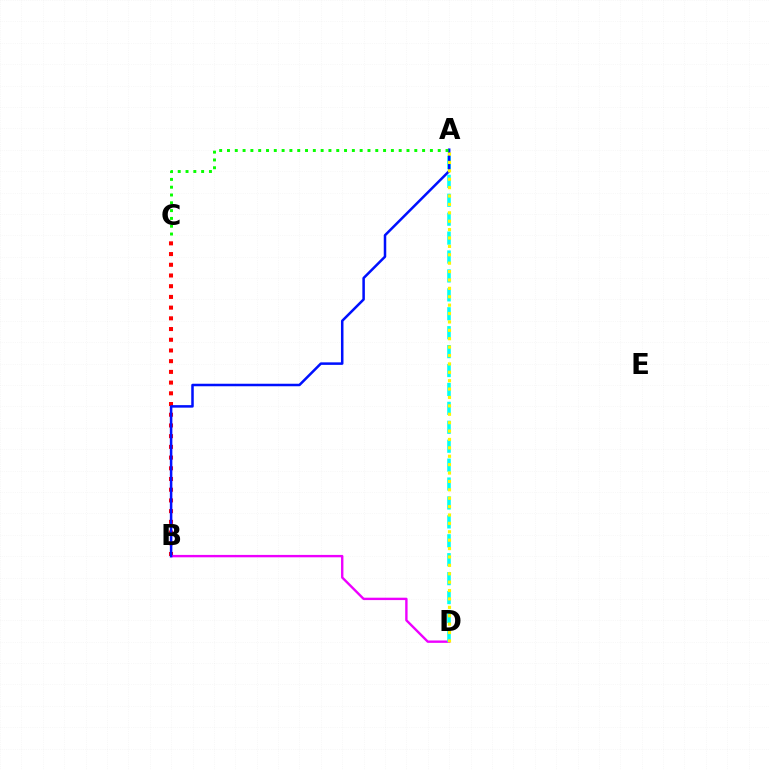{('B', 'C'): [{'color': '#ff0000', 'line_style': 'dotted', 'thickness': 2.91}], ('B', 'D'): [{'color': '#ee00ff', 'line_style': 'solid', 'thickness': 1.72}], ('A', 'D'): [{'color': '#00fff6', 'line_style': 'dashed', 'thickness': 2.57}, {'color': '#fcf500', 'line_style': 'dotted', 'thickness': 2.28}], ('A', 'B'): [{'color': '#0010ff', 'line_style': 'solid', 'thickness': 1.81}], ('A', 'C'): [{'color': '#08ff00', 'line_style': 'dotted', 'thickness': 2.12}]}